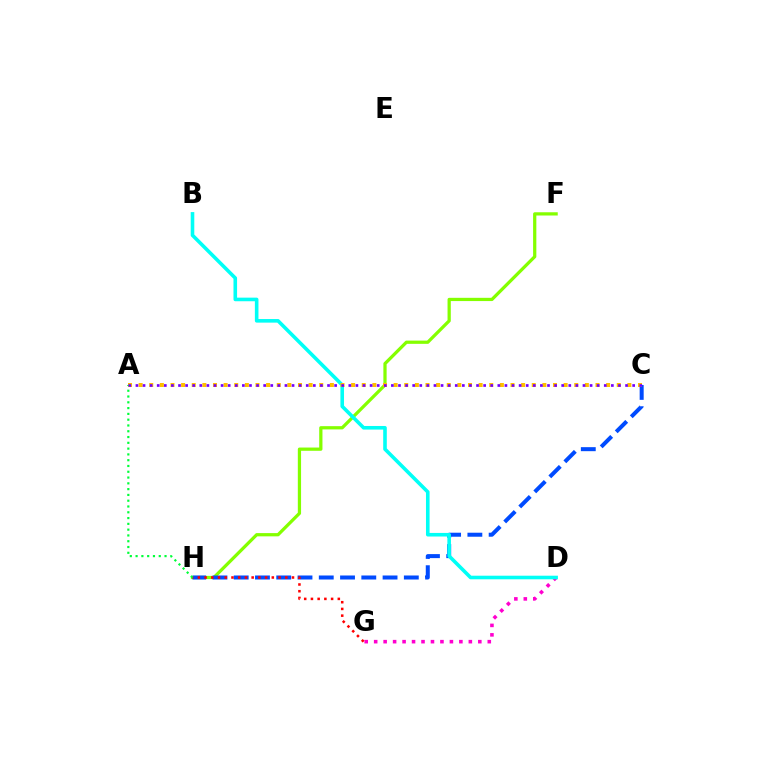{('F', 'H'): [{'color': '#84ff00', 'line_style': 'solid', 'thickness': 2.34}], ('C', 'H'): [{'color': '#004bff', 'line_style': 'dashed', 'thickness': 2.89}], ('D', 'G'): [{'color': '#ff00cf', 'line_style': 'dotted', 'thickness': 2.57}], ('G', 'H'): [{'color': '#ff0000', 'line_style': 'dotted', 'thickness': 1.83}], ('B', 'D'): [{'color': '#00fff6', 'line_style': 'solid', 'thickness': 2.59}], ('A', 'C'): [{'color': '#ffbd00', 'line_style': 'dotted', 'thickness': 2.89}, {'color': '#7200ff', 'line_style': 'dotted', 'thickness': 1.93}], ('A', 'H'): [{'color': '#00ff39', 'line_style': 'dotted', 'thickness': 1.57}]}